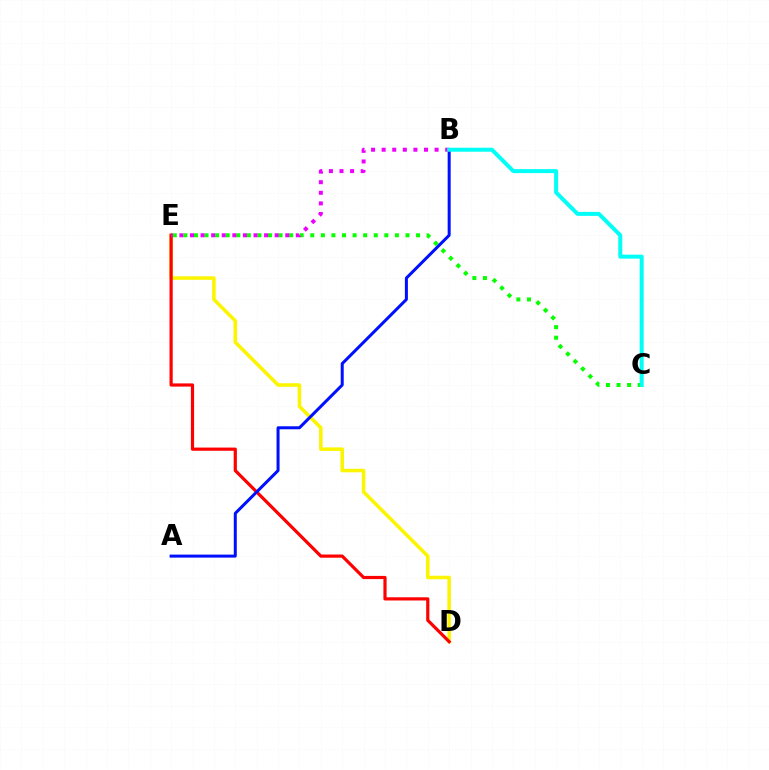{('D', 'E'): [{'color': '#fcf500', 'line_style': 'solid', 'thickness': 2.54}, {'color': '#ff0000', 'line_style': 'solid', 'thickness': 2.3}], ('C', 'E'): [{'color': '#08ff00', 'line_style': 'dotted', 'thickness': 2.87}], ('A', 'B'): [{'color': '#0010ff', 'line_style': 'solid', 'thickness': 2.17}], ('B', 'E'): [{'color': '#ee00ff', 'line_style': 'dotted', 'thickness': 2.88}], ('B', 'C'): [{'color': '#00fff6', 'line_style': 'solid', 'thickness': 2.87}]}